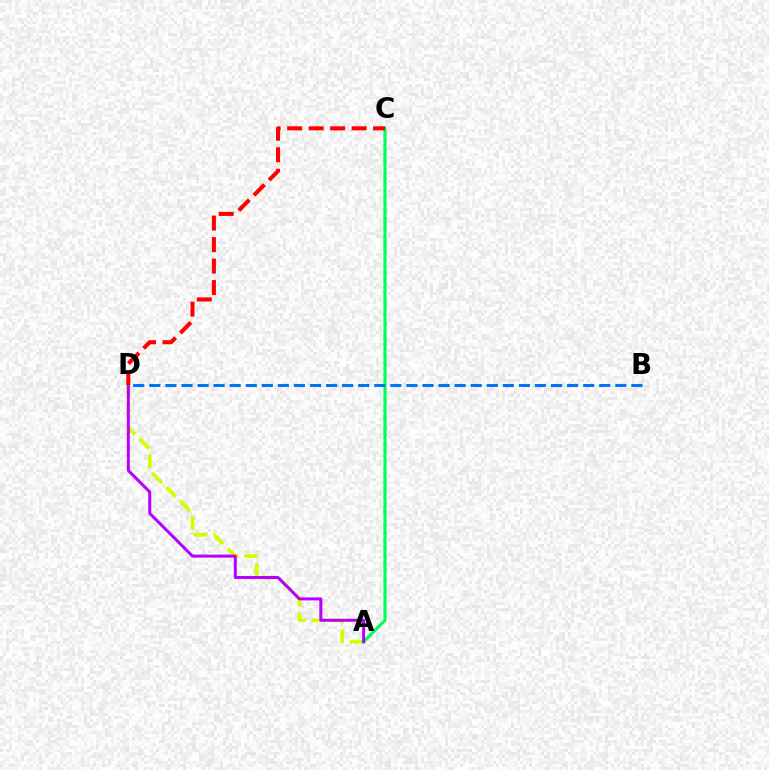{('A', 'D'): [{'color': '#d1ff00', 'line_style': 'dashed', 'thickness': 2.7}, {'color': '#b900ff', 'line_style': 'solid', 'thickness': 2.17}], ('A', 'C'): [{'color': '#00ff5c', 'line_style': 'solid', 'thickness': 2.27}], ('C', 'D'): [{'color': '#ff0000', 'line_style': 'dashed', 'thickness': 2.92}], ('B', 'D'): [{'color': '#0074ff', 'line_style': 'dashed', 'thickness': 2.18}]}